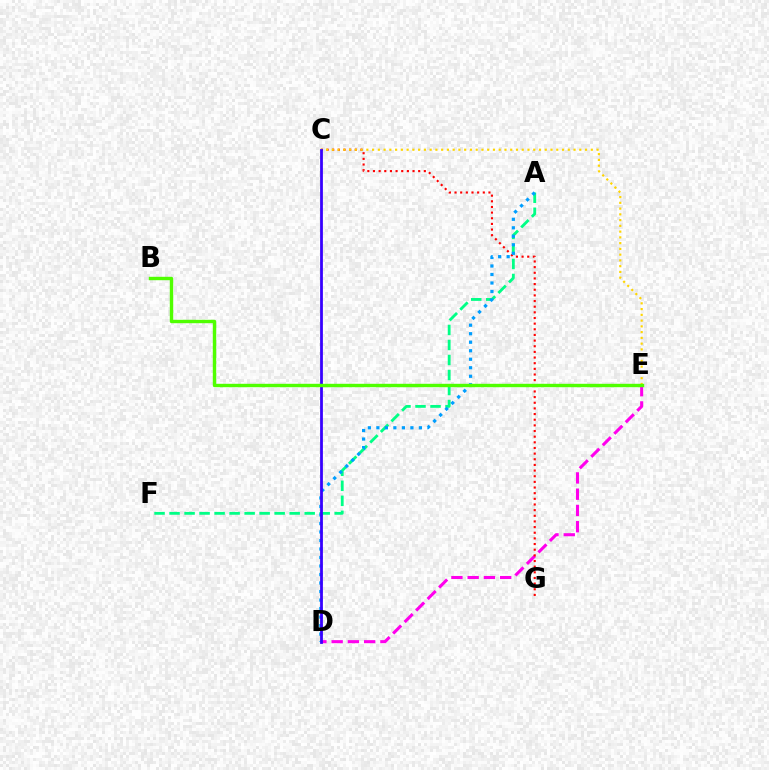{('A', 'F'): [{'color': '#00ff86', 'line_style': 'dashed', 'thickness': 2.04}], ('D', 'E'): [{'color': '#ff00ed', 'line_style': 'dashed', 'thickness': 2.21}], ('C', 'G'): [{'color': '#ff0000', 'line_style': 'dotted', 'thickness': 1.54}], ('A', 'D'): [{'color': '#009eff', 'line_style': 'dotted', 'thickness': 2.31}], ('C', 'E'): [{'color': '#ffd500', 'line_style': 'dotted', 'thickness': 1.56}], ('C', 'D'): [{'color': '#3700ff', 'line_style': 'solid', 'thickness': 2.0}], ('B', 'E'): [{'color': '#4fff00', 'line_style': 'solid', 'thickness': 2.45}]}